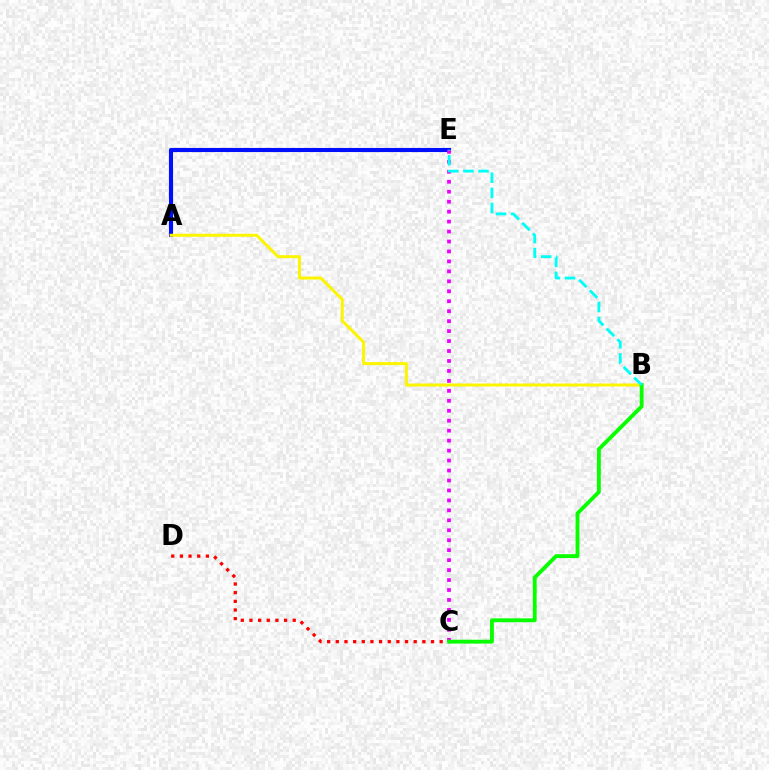{('C', 'D'): [{'color': '#ff0000', 'line_style': 'dotted', 'thickness': 2.35}], ('A', 'E'): [{'color': '#0010ff', 'line_style': 'solid', 'thickness': 2.96}], ('A', 'B'): [{'color': '#fcf500', 'line_style': 'solid', 'thickness': 2.15}], ('C', 'E'): [{'color': '#ee00ff', 'line_style': 'dotted', 'thickness': 2.71}], ('B', 'C'): [{'color': '#08ff00', 'line_style': 'solid', 'thickness': 2.77}], ('B', 'E'): [{'color': '#00fff6', 'line_style': 'dashed', 'thickness': 2.05}]}